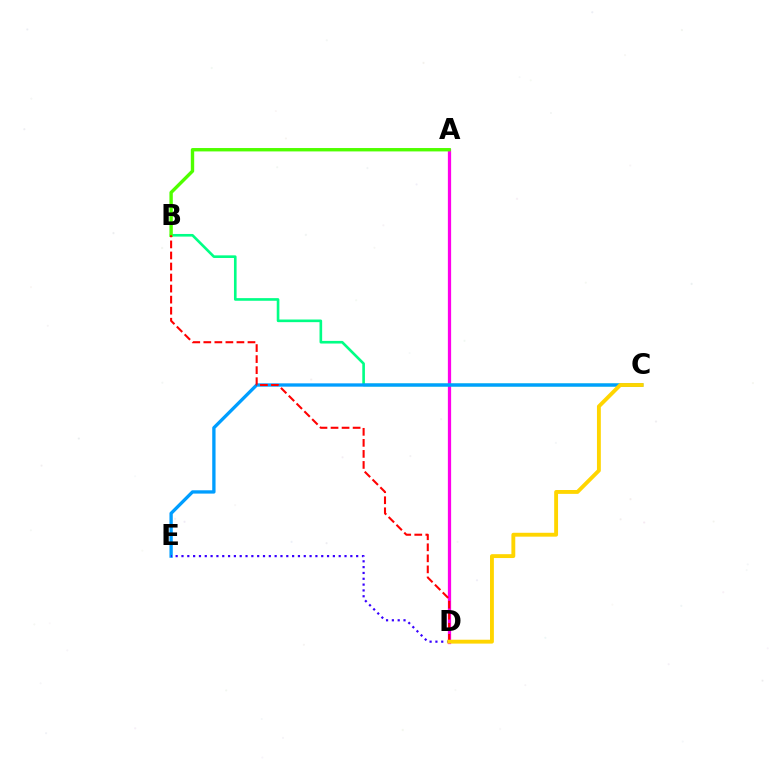{('A', 'D'): [{'color': '#ff00ed', 'line_style': 'solid', 'thickness': 2.34}], ('B', 'C'): [{'color': '#00ff86', 'line_style': 'solid', 'thickness': 1.89}], ('A', 'B'): [{'color': '#4fff00', 'line_style': 'solid', 'thickness': 2.43}], ('C', 'E'): [{'color': '#009eff', 'line_style': 'solid', 'thickness': 2.39}], ('B', 'D'): [{'color': '#ff0000', 'line_style': 'dashed', 'thickness': 1.5}], ('D', 'E'): [{'color': '#3700ff', 'line_style': 'dotted', 'thickness': 1.58}], ('C', 'D'): [{'color': '#ffd500', 'line_style': 'solid', 'thickness': 2.79}]}